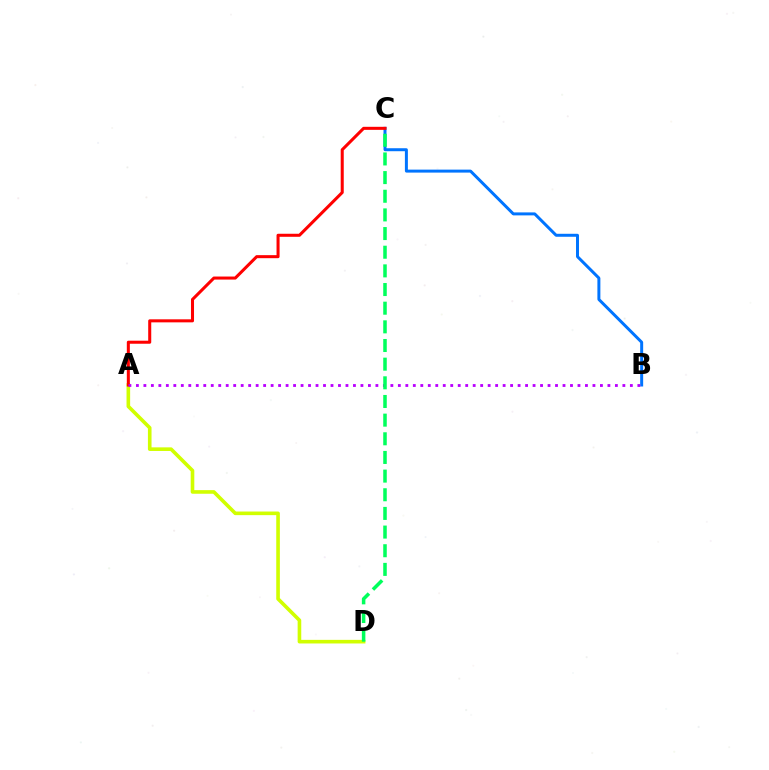{('A', 'D'): [{'color': '#d1ff00', 'line_style': 'solid', 'thickness': 2.6}], ('B', 'C'): [{'color': '#0074ff', 'line_style': 'solid', 'thickness': 2.15}], ('A', 'C'): [{'color': '#ff0000', 'line_style': 'solid', 'thickness': 2.19}], ('A', 'B'): [{'color': '#b900ff', 'line_style': 'dotted', 'thickness': 2.03}], ('C', 'D'): [{'color': '#00ff5c', 'line_style': 'dashed', 'thickness': 2.53}]}